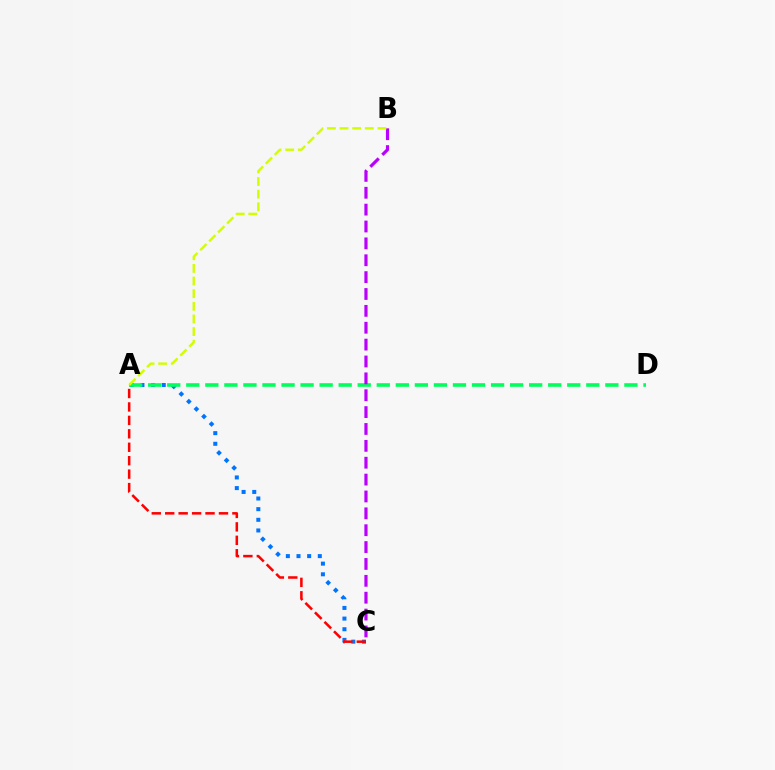{('A', 'C'): [{'color': '#0074ff', 'line_style': 'dotted', 'thickness': 2.89}, {'color': '#ff0000', 'line_style': 'dashed', 'thickness': 1.83}], ('A', 'D'): [{'color': '#00ff5c', 'line_style': 'dashed', 'thickness': 2.59}], ('B', 'C'): [{'color': '#b900ff', 'line_style': 'dashed', 'thickness': 2.29}], ('A', 'B'): [{'color': '#d1ff00', 'line_style': 'dashed', 'thickness': 1.72}]}